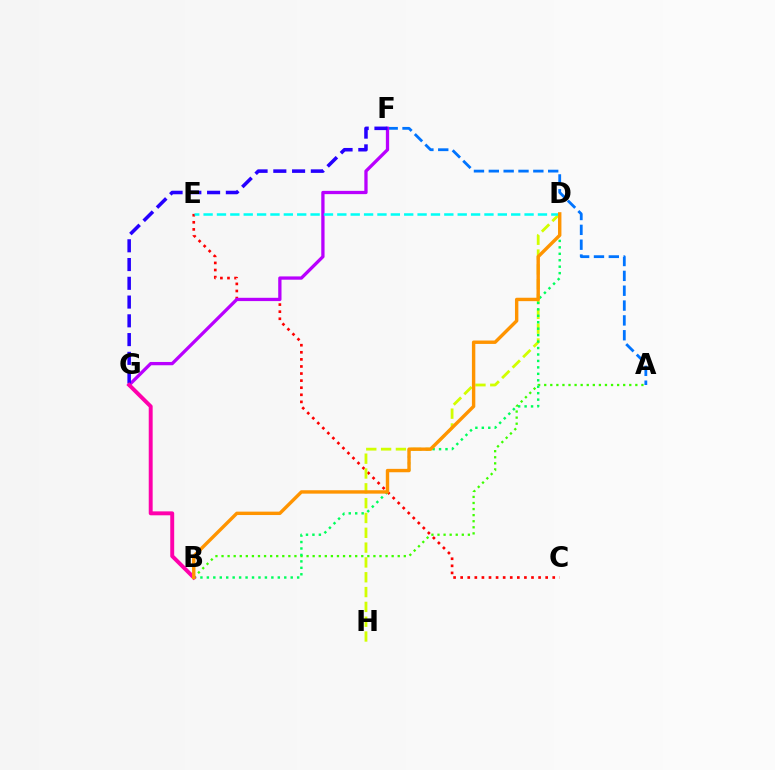{('C', 'E'): [{'color': '#ff0000', 'line_style': 'dotted', 'thickness': 1.92}], ('A', 'F'): [{'color': '#0074ff', 'line_style': 'dashed', 'thickness': 2.02}], ('A', 'B'): [{'color': '#3dff00', 'line_style': 'dotted', 'thickness': 1.65}], ('D', 'H'): [{'color': '#d1ff00', 'line_style': 'dashed', 'thickness': 2.01}], ('B', 'D'): [{'color': '#00ff5c', 'line_style': 'dotted', 'thickness': 1.75}, {'color': '#ff9400', 'line_style': 'solid', 'thickness': 2.45}], ('F', 'G'): [{'color': '#b900ff', 'line_style': 'solid', 'thickness': 2.37}, {'color': '#2500ff', 'line_style': 'dashed', 'thickness': 2.55}], ('D', 'E'): [{'color': '#00fff6', 'line_style': 'dashed', 'thickness': 1.82}], ('B', 'G'): [{'color': '#ff00ac', 'line_style': 'solid', 'thickness': 2.83}]}